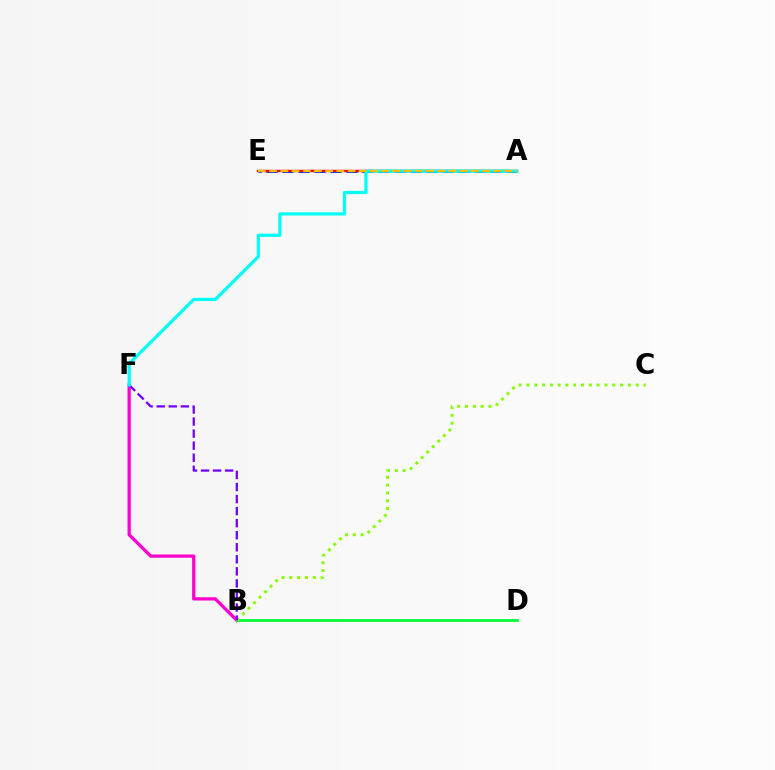{('A', 'E'): [{'color': '#004bff', 'line_style': 'dashed', 'thickness': 2.17}, {'color': '#ff0000', 'line_style': 'solid', 'thickness': 1.72}, {'color': '#ffbd00', 'line_style': 'dashed', 'thickness': 1.52}], ('B', 'F'): [{'color': '#ff00cf', 'line_style': 'solid', 'thickness': 2.36}, {'color': '#7200ff', 'line_style': 'dashed', 'thickness': 1.64}], ('B', 'D'): [{'color': '#00ff39', 'line_style': 'solid', 'thickness': 2.01}], ('B', 'C'): [{'color': '#84ff00', 'line_style': 'dotted', 'thickness': 2.12}], ('A', 'F'): [{'color': '#00fff6', 'line_style': 'solid', 'thickness': 2.31}]}